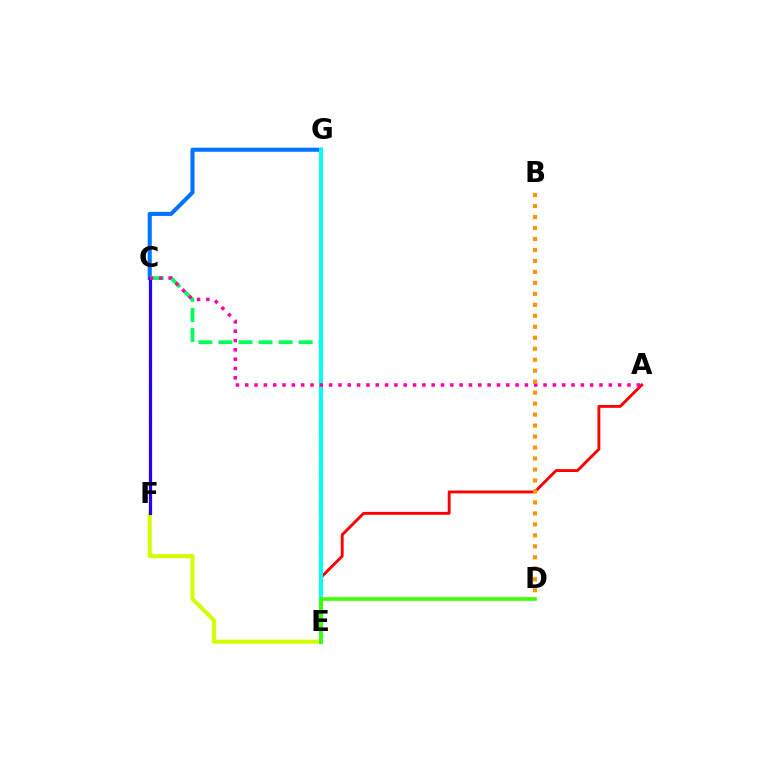{('C', 'F'): [{'color': '#b900ff', 'line_style': 'dashed', 'thickness': 1.51}, {'color': '#2500ff', 'line_style': 'solid', 'thickness': 2.3}], ('C', 'G'): [{'color': '#0074ff', 'line_style': 'solid', 'thickness': 2.94}], ('C', 'E'): [{'color': '#00ff5c', 'line_style': 'dashed', 'thickness': 2.72}], ('A', 'E'): [{'color': '#ff0000', 'line_style': 'solid', 'thickness': 2.07}], ('E', 'F'): [{'color': '#d1ff00', 'line_style': 'solid', 'thickness': 2.91}], ('E', 'G'): [{'color': '#00fff6', 'line_style': 'solid', 'thickness': 2.81}], ('D', 'E'): [{'color': '#3dff00', 'line_style': 'solid', 'thickness': 2.6}], ('A', 'C'): [{'color': '#ff00ac', 'line_style': 'dotted', 'thickness': 2.53}], ('B', 'D'): [{'color': '#ff9400', 'line_style': 'dotted', 'thickness': 2.98}]}